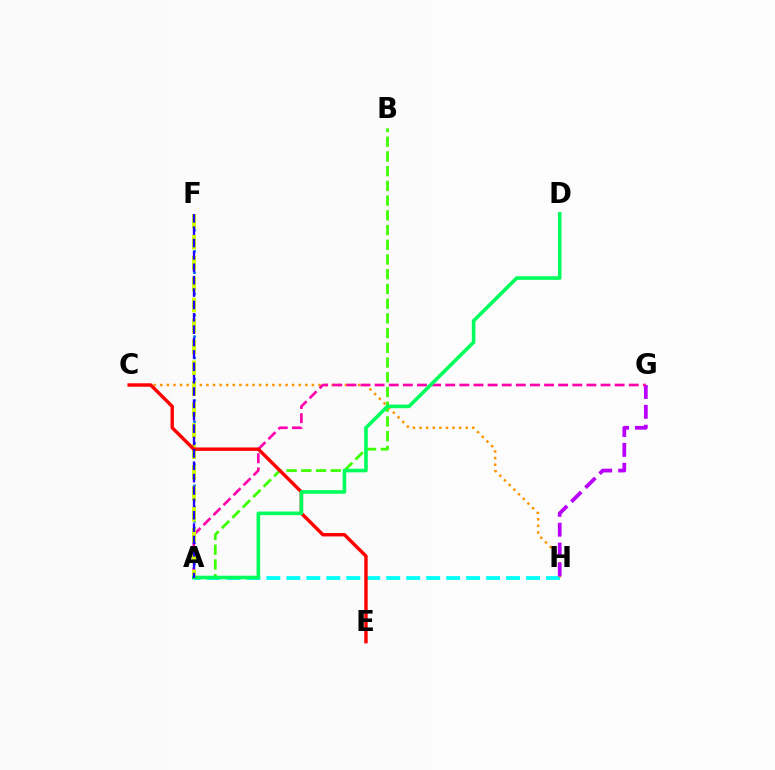{('A', 'F'): [{'color': '#0074ff', 'line_style': 'dotted', 'thickness': 1.93}, {'color': '#d1ff00', 'line_style': 'dashed', 'thickness': 2.84}, {'color': '#2500ff', 'line_style': 'dashed', 'thickness': 1.68}], ('A', 'H'): [{'color': '#00fff6', 'line_style': 'dashed', 'thickness': 2.71}], ('A', 'B'): [{'color': '#3dff00', 'line_style': 'dashed', 'thickness': 2.0}], ('C', 'H'): [{'color': '#ff9400', 'line_style': 'dotted', 'thickness': 1.79}], ('G', 'H'): [{'color': '#b900ff', 'line_style': 'dashed', 'thickness': 2.7}], ('A', 'G'): [{'color': '#ff00ac', 'line_style': 'dashed', 'thickness': 1.92}], ('C', 'E'): [{'color': '#ff0000', 'line_style': 'solid', 'thickness': 2.46}], ('A', 'D'): [{'color': '#00ff5c', 'line_style': 'solid', 'thickness': 2.59}]}